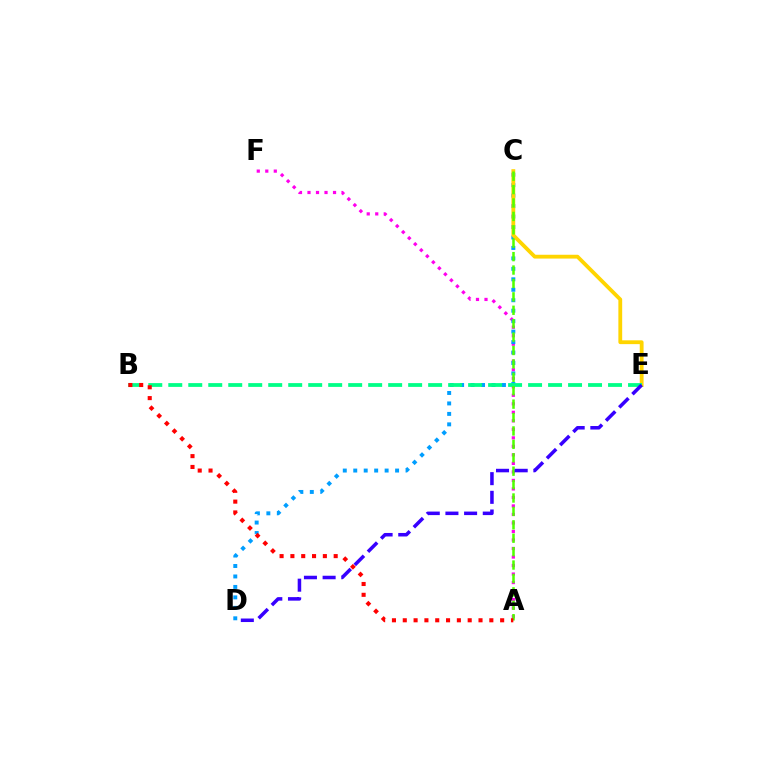{('A', 'F'): [{'color': '#ff00ed', 'line_style': 'dotted', 'thickness': 2.31}], ('C', 'D'): [{'color': '#009eff', 'line_style': 'dotted', 'thickness': 2.84}], ('C', 'E'): [{'color': '#ffd500', 'line_style': 'solid', 'thickness': 2.75}], ('B', 'E'): [{'color': '#00ff86', 'line_style': 'dashed', 'thickness': 2.72}], ('A', 'C'): [{'color': '#4fff00', 'line_style': 'dashed', 'thickness': 1.82}], ('D', 'E'): [{'color': '#3700ff', 'line_style': 'dashed', 'thickness': 2.54}], ('A', 'B'): [{'color': '#ff0000', 'line_style': 'dotted', 'thickness': 2.94}]}